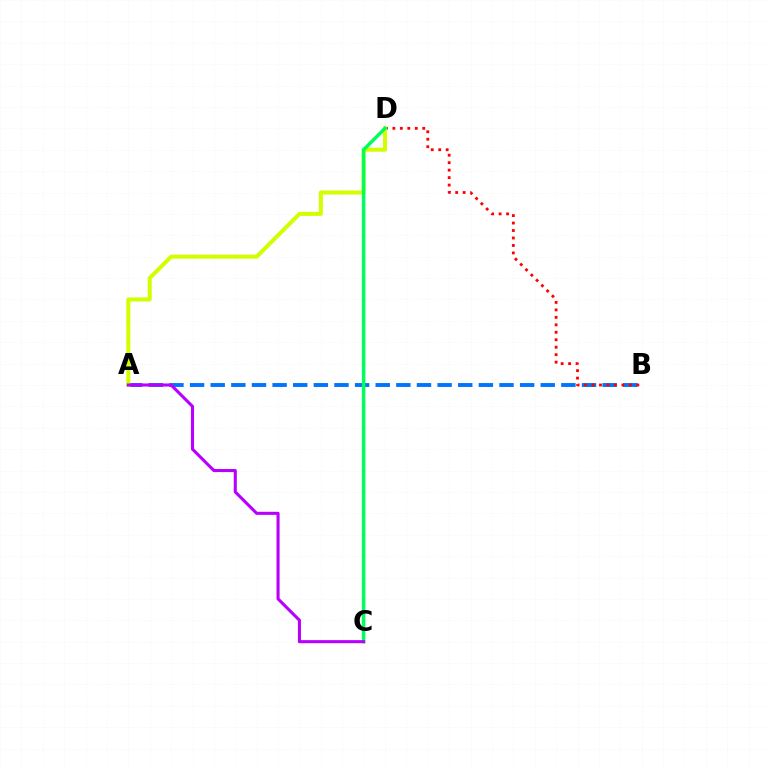{('A', 'B'): [{'color': '#0074ff', 'line_style': 'dashed', 'thickness': 2.8}], ('B', 'D'): [{'color': '#ff0000', 'line_style': 'dotted', 'thickness': 2.03}], ('A', 'D'): [{'color': '#d1ff00', 'line_style': 'solid', 'thickness': 2.9}], ('C', 'D'): [{'color': '#00ff5c', 'line_style': 'solid', 'thickness': 2.51}], ('A', 'C'): [{'color': '#b900ff', 'line_style': 'solid', 'thickness': 2.22}]}